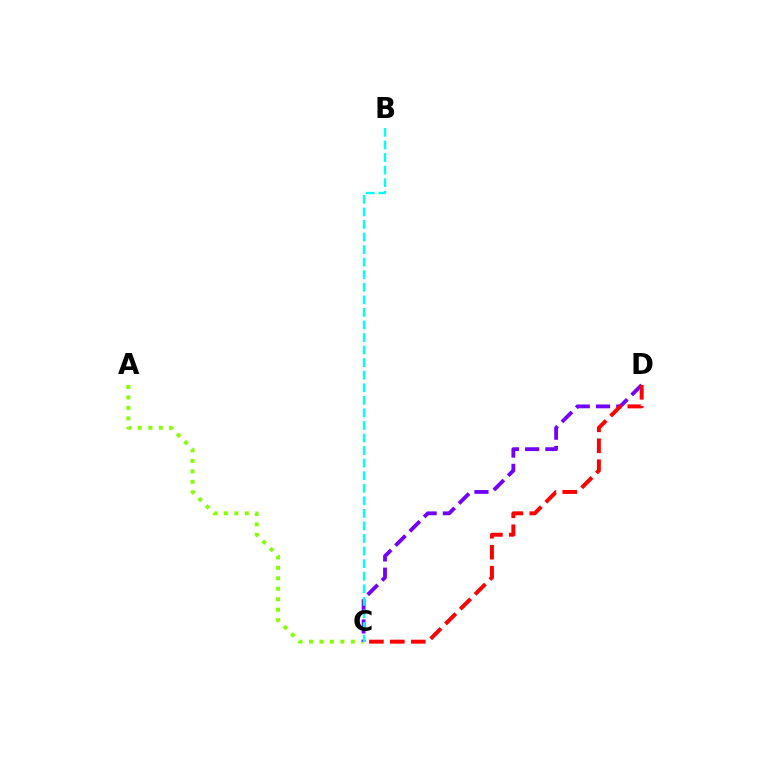{('A', 'C'): [{'color': '#84ff00', 'line_style': 'dotted', 'thickness': 2.84}], ('C', 'D'): [{'color': '#7200ff', 'line_style': 'dashed', 'thickness': 2.75}, {'color': '#ff0000', 'line_style': 'dashed', 'thickness': 2.84}], ('B', 'C'): [{'color': '#00fff6', 'line_style': 'dashed', 'thickness': 1.71}]}